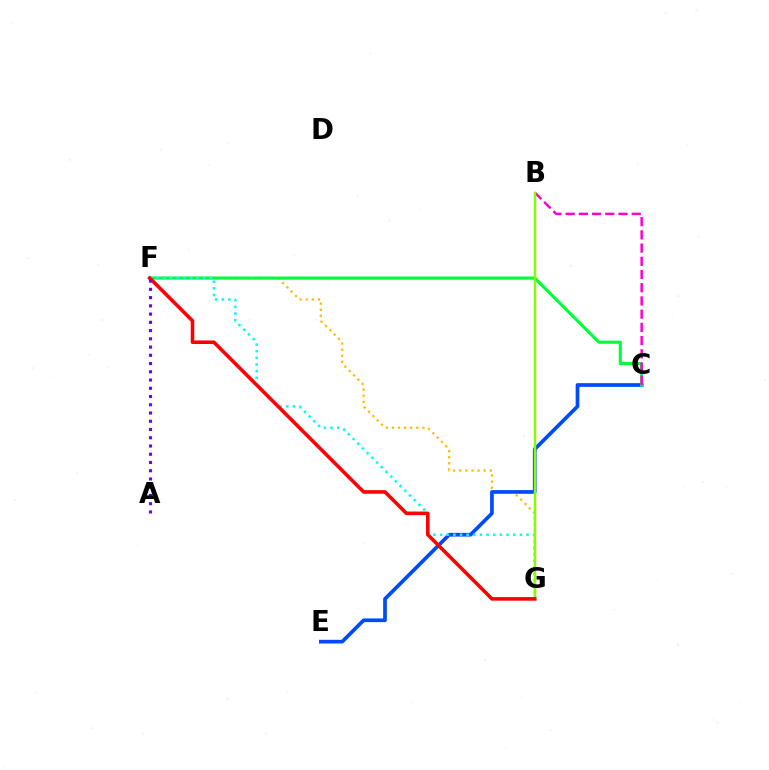{('F', 'G'): [{'color': '#ffbd00', 'line_style': 'dotted', 'thickness': 1.66}, {'color': '#00fff6', 'line_style': 'dotted', 'thickness': 1.81}, {'color': '#ff0000', 'line_style': 'solid', 'thickness': 2.57}], ('C', 'E'): [{'color': '#004bff', 'line_style': 'solid', 'thickness': 2.66}], ('C', 'F'): [{'color': '#00ff39', 'line_style': 'solid', 'thickness': 2.25}], ('B', 'C'): [{'color': '#ff00cf', 'line_style': 'dashed', 'thickness': 1.8}], ('B', 'G'): [{'color': '#84ff00', 'line_style': 'solid', 'thickness': 1.77}], ('A', 'F'): [{'color': '#7200ff', 'line_style': 'dotted', 'thickness': 2.24}]}